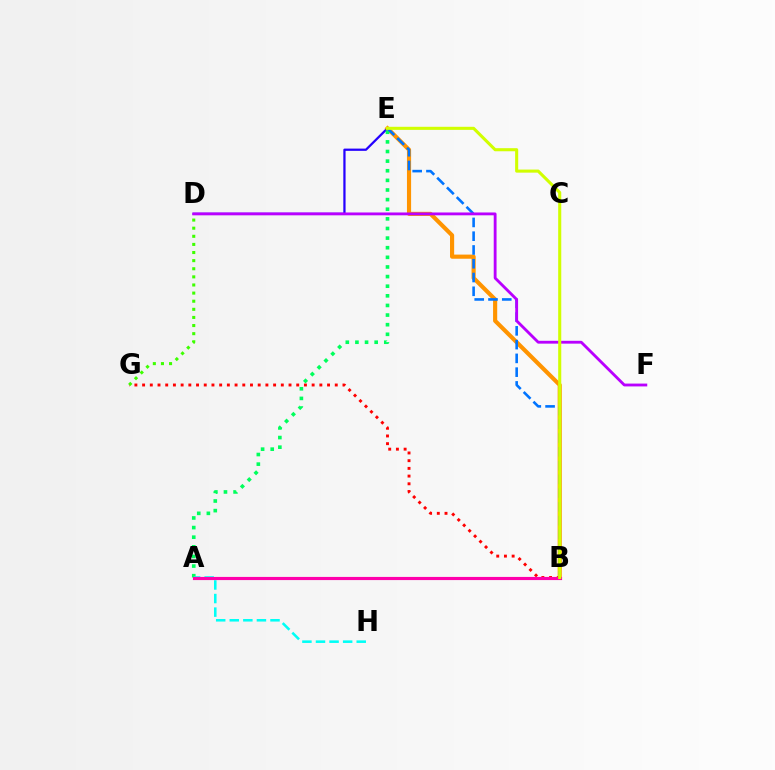{('B', 'G'): [{'color': '#ff0000', 'line_style': 'dotted', 'thickness': 2.09}], ('D', 'E'): [{'color': '#2500ff', 'line_style': 'solid', 'thickness': 1.62}], ('B', 'E'): [{'color': '#ff9400', 'line_style': 'solid', 'thickness': 2.98}, {'color': '#0074ff', 'line_style': 'dashed', 'thickness': 1.87}, {'color': '#d1ff00', 'line_style': 'solid', 'thickness': 2.21}], ('A', 'E'): [{'color': '#00ff5c', 'line_style': 'dotted', 'thickness': 2.61}], ('A', 'H'): [{'color': '#00fff6', 'line_style': 'dashed', 'thickness': 1.84}], ('D', 'F'): [{'color': '#b900ff', 'line_style': 'solid', 'thickness': 2.04}], ('D', 'G'): [{'color': '#3dff00', 'line_style': 'dotted', 'thickness': 2.2}], ('A', 'B'): [{'color': '#ff00ac', 'line_style': 'solid', 'thickness': 2.27}]}